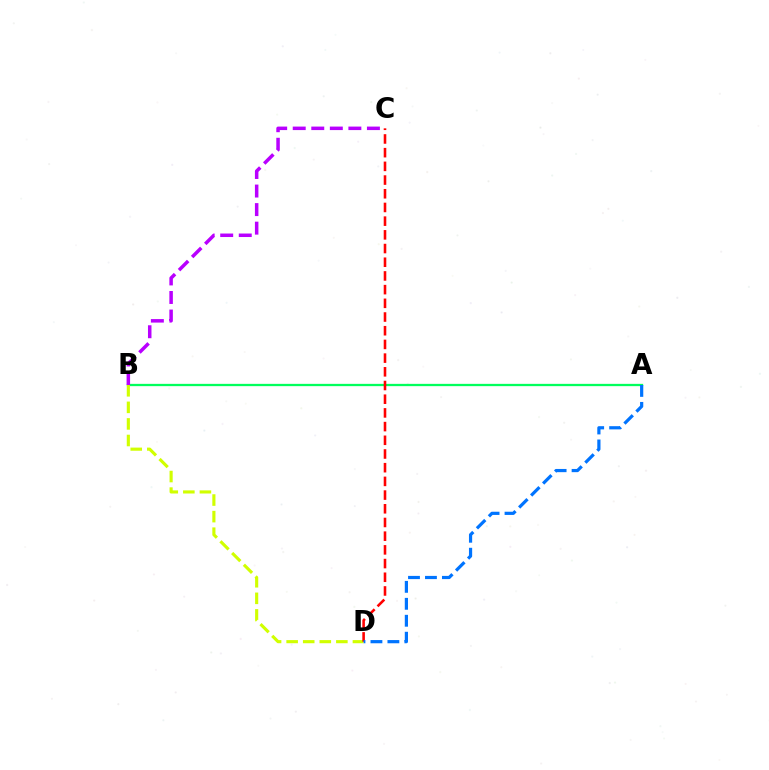{('A', 'B'): [{'color': '#00ff5c', 'line_style': 'solid', 'thickness': 1.65}], ('B', 'C'): [{'color': '#b900ff', 'line_style': 'dashed', 'thickness': 2.52}], ('B', 'D'): [{'color': '#d1ff00', 'line_style': 'dashed', 'thickness': 2.25}], ('C', 'D'): [{'color': '#ff0000', 'line_style': 'dashed', 'thickness': 1.86}], ('A', 'D'): [{'color': '#0074ff', 'line_style': 'dashed', 'thickness': 2.3}]}